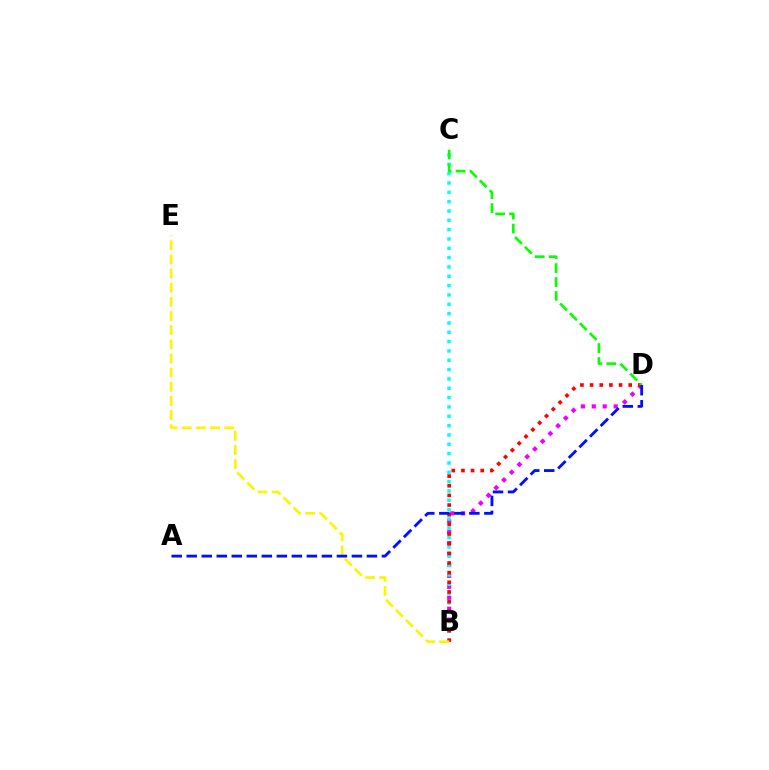{('B', 'D'): [{'color': '#ee00ff', 'line_style': 'dotted', 'thickness': 2.97}, {'color': '#ff0000', 'line_style': 'dotted', 'thickness': 2.62}], ('B', 'C'): [{'color': '#00fff6', 'line_style': 'dotted', 'thickness': 2.54}], ('C', 'D'): [{'color': '#08ff00', 'line_style': 'dashed', 'thickness': 1.9}], ('B', 'E'): [{'color': '#fcf500', 'line_style': 'dashed', 'thickness': 1.92}], ('A', 'D'): [{'color': '#0010ff', 'line_style': 'dashed', 'thickness': 2.04}]}